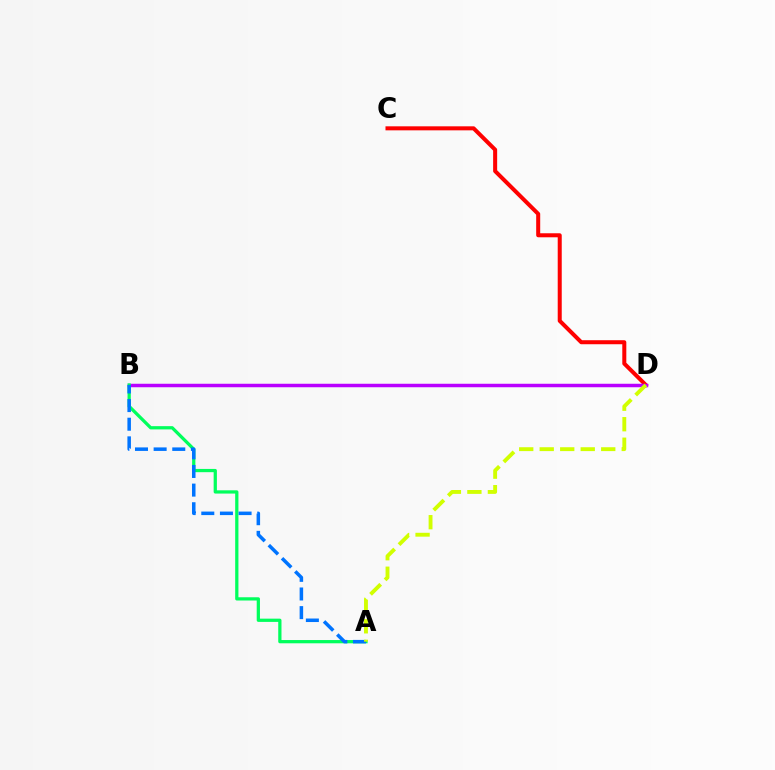{('C', 'D'): [{'color': '#ff0000', 'line_style': 'solid', 'thickness': 2.9}], ('B', 'D'): [{'color': '#b900ff', 'line_style': 'solid', 'thickness': 2.51}], ('A', 'B'): [{'color': '#00ff5c', 'line_style': 'solid', 'thickness': 2.34}, {'color': '#0074ff', 'line_style': 'dashed', 'thickness': 2.53}], ('A', 'D'): [{'color': '#d1ff00', 'line_style': 'dashed', 'thickness': 2.79}]}